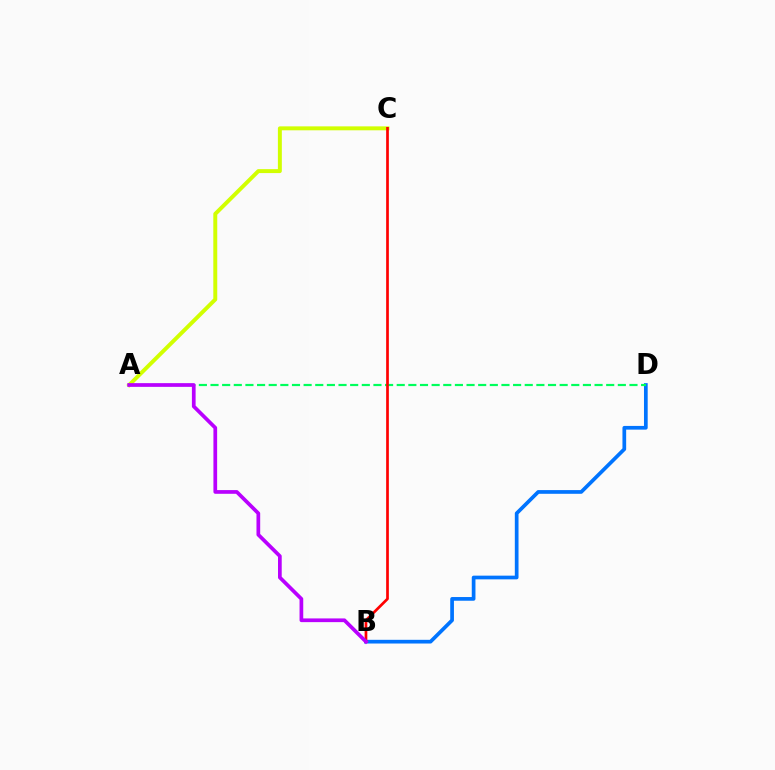{('B', 'D'): [{'color': '#0074ff', 'line_style': 'solid', 'thickness': 2.67}], ('A', 'D'): [{'color': '#00ff5c', 'line_style': 'dashed', 'thickness': 1.58}], ('A', 'C'): [{'color': '#d1ff00', 'line_style': 'solid', 'thickness': 2.84}], ('B', 'C'): [{'color': '#ff0000', 'line_style': 'solid', 'thickness': 1.95}], ('A', 'B'): [{'color': '#b900ff', 'line_style': 'solid', 'thickness': 2.67}]}